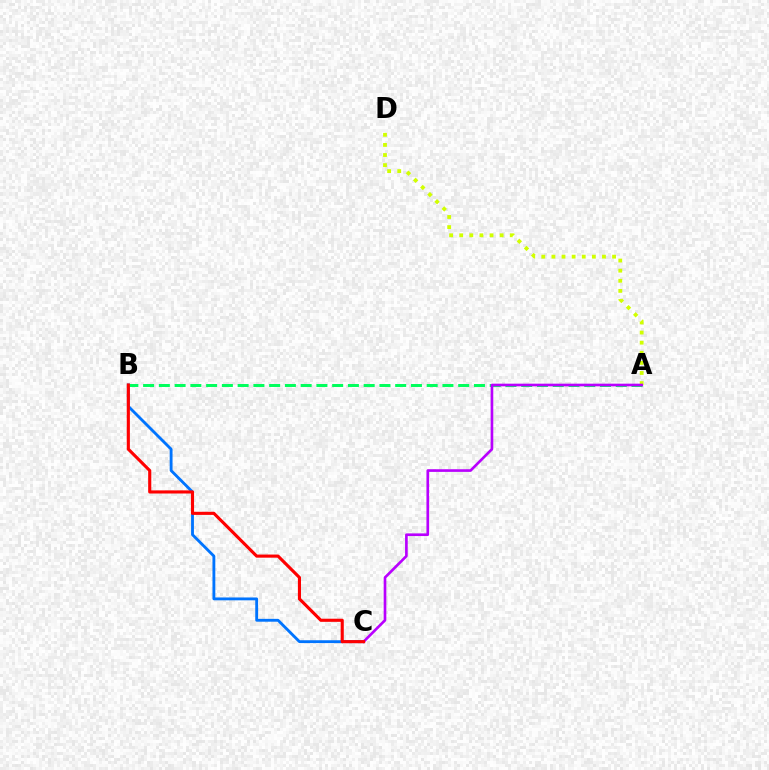{('B', 'C'): [{'color': '#0074ff', 'line_style': 'solid', 'thickness': 2.05}, {'color': '#ff0000', 'line_style': 'solid', 'thickness': 2.25}], ('A', 'B'): [{'color': '#00ff5c', 'line_style': 'dashed', 'thickness': 2.14}], ('A', 'D'): [{'color': '#d1ff00', 'line_style': 'dotted', 'thickness': 2.75}], ('A', 'C'): [{'color': '#b900ff', 'line_style': 'solid', 'thickness': 1.91}]}